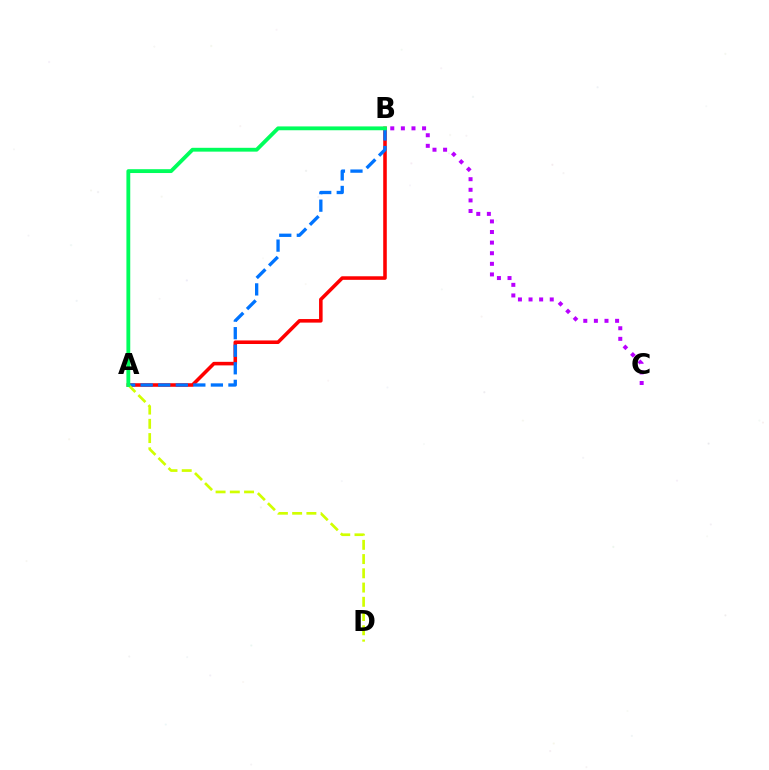{('A', 'B'): [{'color': '#ff0000', 'line_style': 'solid', 'thickness': 2.56}, {'color': '#0074ff', 'line_style': 'dashed', 'thickness': 2.38}, {'color': '#00ff5c', 'line_style': 'solid', 'thickness': 2.76}], ('A', 'D'): [{'color': '#d1ff00', 'line_style': 'dashed', 'thickness': 1.93}], ('B', 'C'): [{'color': '#b900ff', 'line_style': 'dotted', 'thickness': 2.88}]}